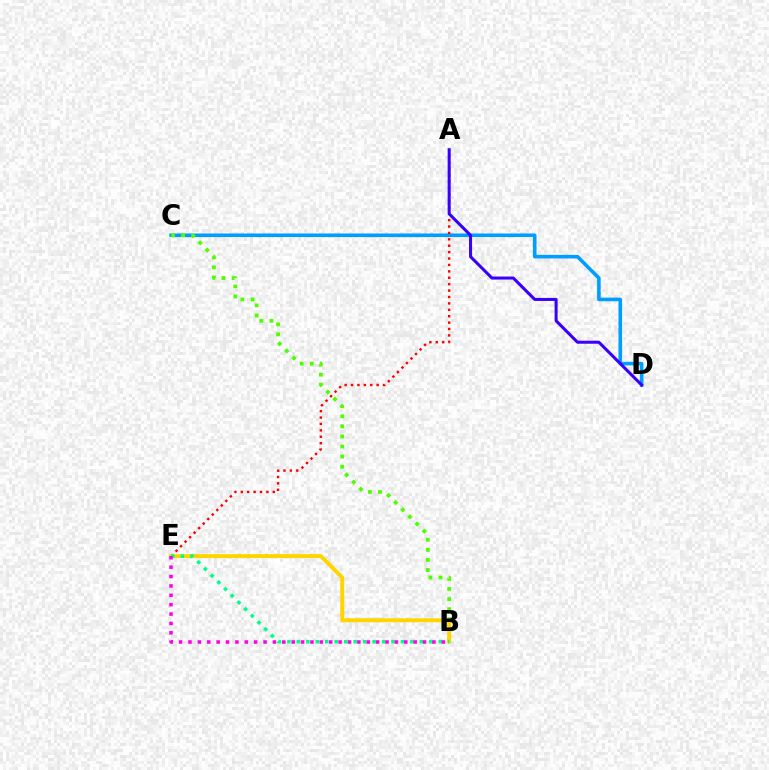{('C', 'D'): [{'color': '#009eff', 'line_style': 'solid', 'thickness': 2.59}], ('A', 'E'): [{'color': '#ff0000', 'line_style': 'dotted', 'thickness': 1.74}], ('B', 'C'): [{'color': '#4fff00', 'line_style': 'dotted', 'thickness': 2.74}], ('B', 'E'): [{'color': '#ffd500', 'line_style': 'solid', 'thickness': 2.85}, {'color': '#00ff86', 'line_style': 'dotted', 'thickness': 2.57}, {'color': '#ff00ed', 'line_style': 'dotted', 'thickness': 2.55}], ('A', 'D'): [{'color': '#3700ff', 'line_style': 'solid', 'thickness': 2.18}]}